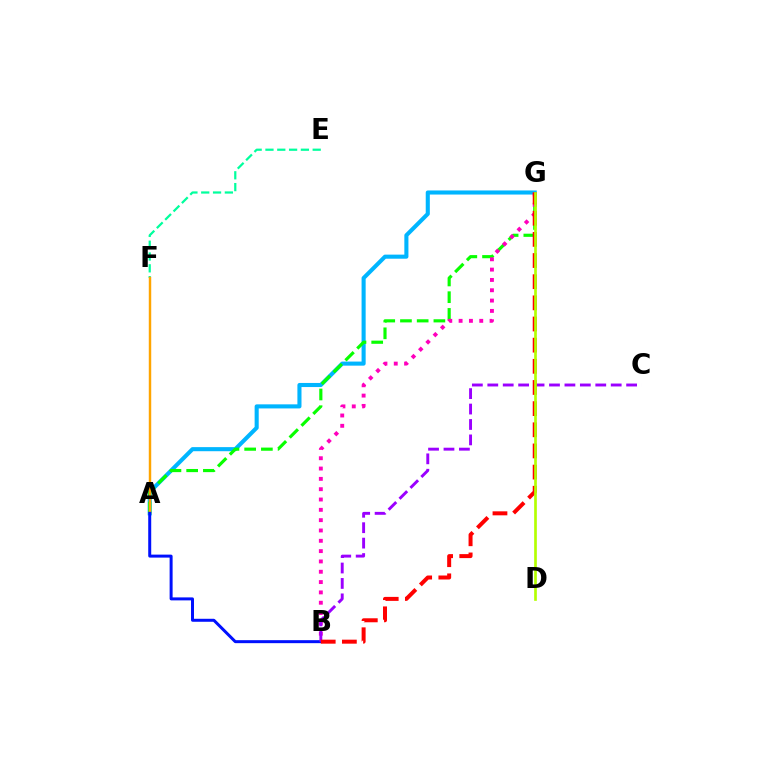{('A', 'G'): [{'color': '#00b5ff', 'line_style': 'solid', 'thickness': 2.94}, {'color': '#08ff00', 'line_style': 'dashed', 'thickness': 2.27}], ('E', 'F'): [{'color': '#00ff9d', 'line_style': 'dashed', 'thickness': 1.6}], ('B', 'G'): [{'color': '#ff00bd', 'line_style': 'dotted', 'thickness': 2.8}, {'color': '#ff0000', 'line_style': 'dashed', 'thickness': 2.87}], ('A', 'F'): [{'color': '#ffa500', 'line_style': 'solid', 'thickness': 1.76}], ('A', 'B'): [{'color': '#0010ff', 'line_style': 'solid', 'thickness': 2.15}], ('B', 'C'): [{'color': '#9b00ff', 'line_style': 'dashed', 'thickness': 2.1}], ('D', 'G'): [{'color': '#b3ff00', 'line_style': 'solid', 'thickness': 1.92}]}